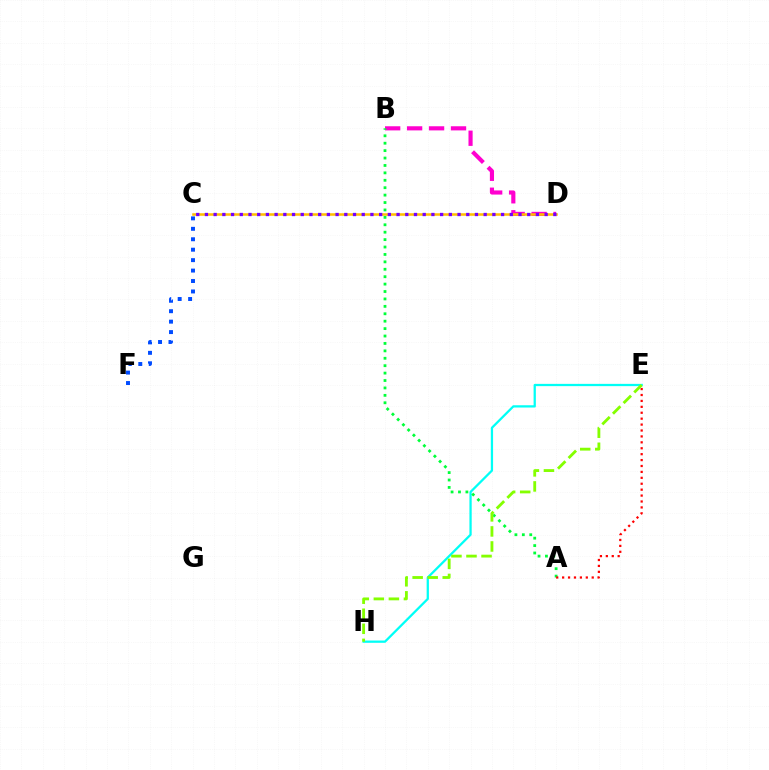{('C', 'F'): [{'color': '#004bff', 'line_style': 'dotted', 'thickness': 2.84}], ('E', 'H'): [{'color': '#00fff6', 'line_style': 'solid', 'thickness': 1.63}, {'color': '#84ff00', 'line_style': 'dashed', 'thickness': 2.04}], ('B', 'D'): [{'color': '#ff00cf', 'line_style': 'dashed', 'thickness': 2.98}], ('C', 'D'): [{'color': '#ffbd00', 'line_style': 'solid', 'thickness': 1.82}, {'color': '#7200ff', 'line_style': 'dotted', 'thickness': 2.37}], ('A', 'B'): [{'color': '#00ff39', 'line_style': 'dotted', 'thickness': 2.01}], ('A', 'E'): [{'color': '#ff0000', 'line_style': 'dotted', 'thickness': 1.61}]}